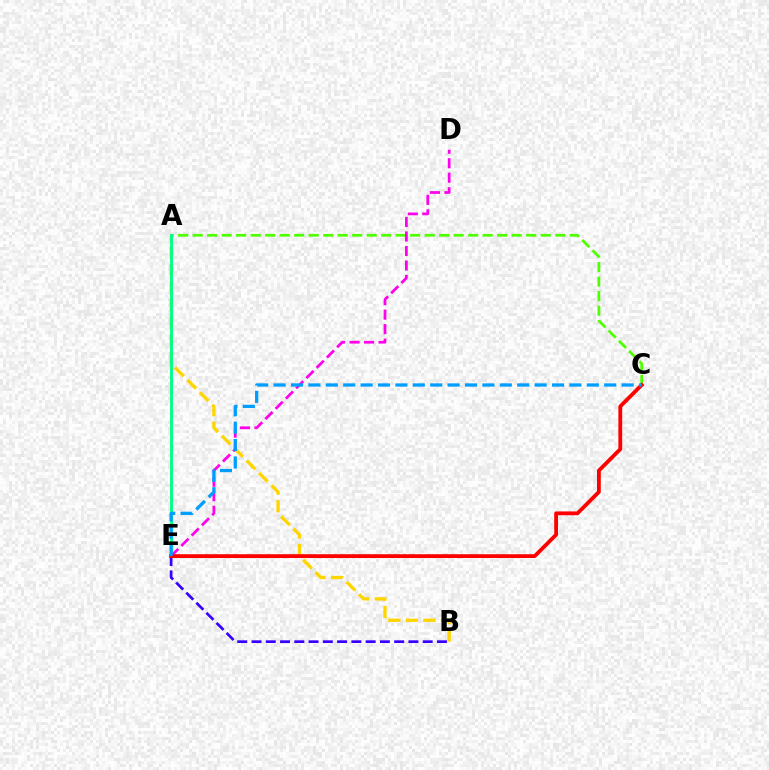{('A', 'C'): [{'color': '#4fff00', 'line_style': 'dashed', 'thickness': 1.97}], ('A', 'B'): [{'color': '#ffd500', 'line_style': 'dashed', 'thickness': 2.38}], ('B', 'E'): [{'color': '#3700ff', 'line_style': 'dashed', 'thickness': 1.94}], ('A', 'E'): [{'color': '#00ff86', 'line_style': 'solid', 'thickness': 2.08}], ('D', 'E'): [{'color': '#ff00ed', 'line_style': 'dashed', 'thickness': 1.97}], ('C', 'E'): [{'color': '#ff0000', 'line_style': 'solid', 'thickness': 2.75}, {'color': '#009eff', 'line_style': 'dashed', 'thickness': 2.36}]}